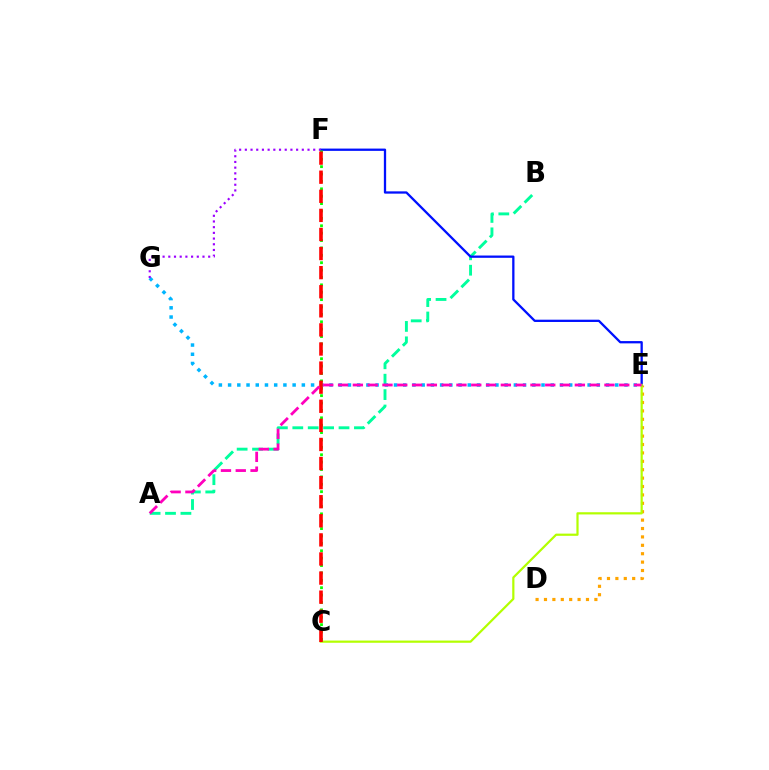{('A', 'B'): [{'color': '#00ff9d', 'line_style': 'dashed', 'thickness': 2.09}], ('D', 'E'): [{'color': '#ffa500', 'line_style': 'dotted', 'thickness': 2.28}], ('E', 'G'): [{'color': '#00b5ff', 'line_style': 'dotted', 'thickness': 2.5}], ('E', 'F'): [{'color': '#0010ff', 'line_style': 'solid', 'thickness': 1.65}], ('F', 'G'): [{'color': '#9b00ff', 'line_style': 'dotted', 'thickness': 1.55}], ('C', 'E'): [{'color': '#b3ff00', 'line_style': 'solid', 'thickness': 1.59}], ('C', 'F'): [{'color': '#08ff00', 'line_style': 'dotted', 'thickness': 2.01}, {'color': '#ff0000', 'line_style': 'dashed', 'thickness': 2.59}], ('A', 'E'): [{'color': '#ff00bd', 'line_style': 'dashed', 'thickness': 2.01}]}